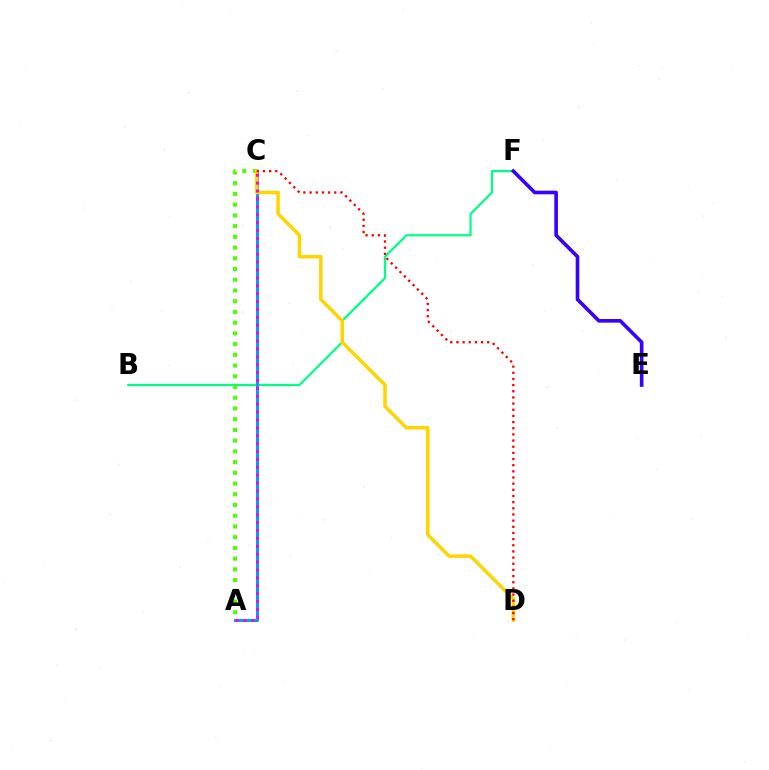{('B', 'F'): [{'color': '#00ff86', 'line_style': 'solid', 'thickness': 1.61}], ('A', 'C'): [{'color': '#4fff00', 'line_style': 'dotted', 'thickness': 2.91}, {'color': '#009eff', 'line_style': 'solid', 'thickness': 2.22}, {'color': '#ff00ed', 'line_style': 'dotted', 'thickness': 2.14}], ('E', 'F'): [{'color': '#3700ff', 'line_style': 'solid', 'thickness': 2.61}], ('C', 'D'): [{'color': '#ffd500', 'line_style': 'solid', 'thickness': 2.53}, {'color': '#ff0000', 'line_style': 'dotted', 'thickness': 1.67}]}